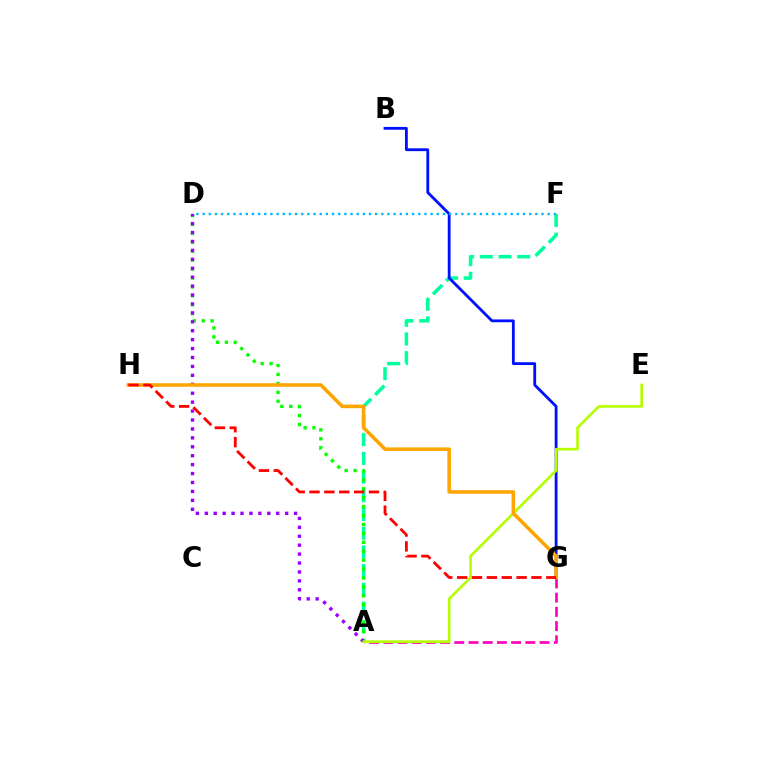{('A', 'F'): [{'color': '#00ff9d', 'line_style': 'dashed', 'thickness': 2.54}], ('A', 'G'): [{'color': '#ff00bd', 'line_style': 'dashed', 'thickness': 1.93}], ('B', 'G'): [{'color': '#0010ff', 'line_style': 'solid', 'thickness': 2.02}], ('A', 'D'): [{'color': '#08ff00', 'line_style': 'dotted', 'thickness': 2.42}, {'color': '#9b00ff', 'line_style': 'dotted', 'thickness': 2.43}], ('A', 'E'): [{'color': '#b3ff00', 'line_style': 'solid', 'thickness': 1.9}], ('G', 'H'): [{'color': '#ffa500', 'line_style': 'solid', 'thickness': 2.55}, {'color': '#ff0000', 'line_style': 'dashed', 'thickness': 2.02}], ('D', 'F'): [{'color': '#00b5ff', 'line_style': 'dotted', 'thickness': 1.67}]}